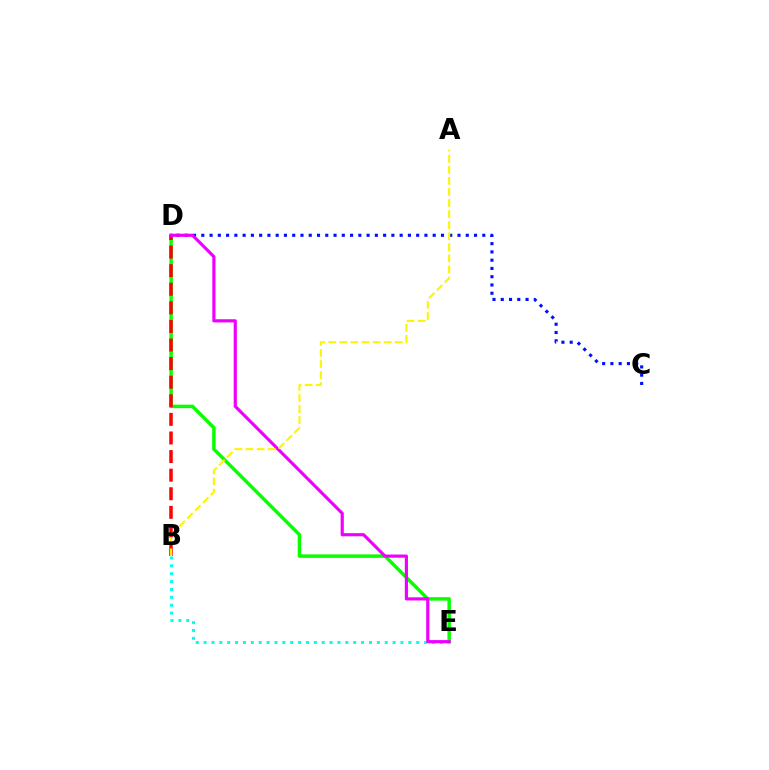{('D', 'E'): [{'color': '#08ff00', 'line_style': 'solid', 'thickness': 2.5}, {'color': '#ee00ff', 'line_style': 'solid', 'thickness': 2.28}], ('B', 'D'): [{'color': '#ff0000', 'line_style': 'dashed', 'thickness': 2.53}], ('C', 'D'): [{'color': '#0010ff', 'line_style': 'dotted', 'thickness': 2.25}], ('B', 'E'): [{'color': '#00fff6', 'line_style': 'dotted', 'thickness': 2.14}], ('A', 'B'): [{'color': '#fcf500', 'line_style': 'dashed', 'thickness': 1.5}]}